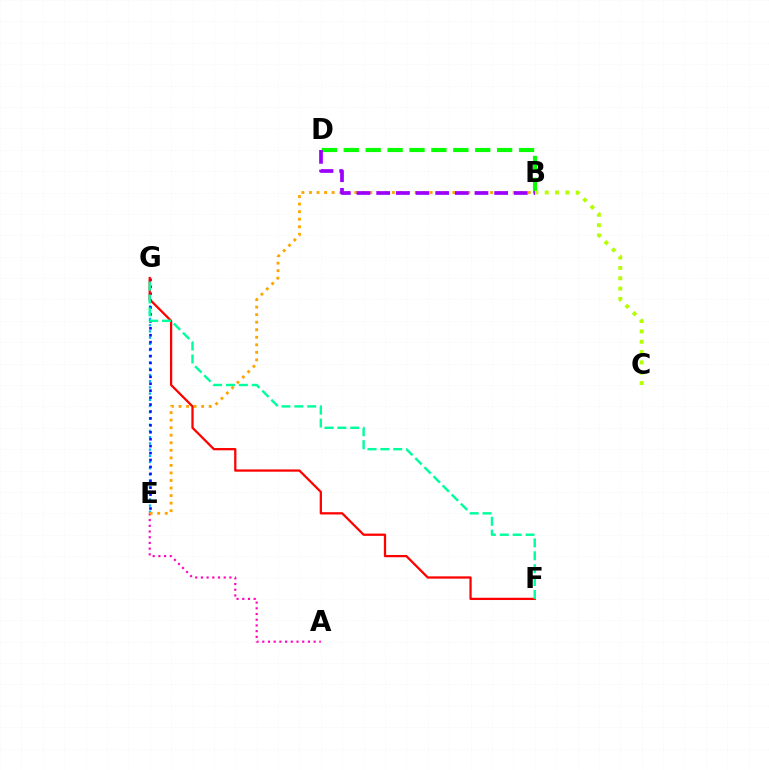{('B', 'D'): [{'color': '#08ff00', 'line_style': 'dashed', 'thickness': 2.98}, {'color': '#9b00ff', 'line_style': 'dashed', 'thickness': 2.67}], ('E', 'G'): [{'color': '#00b5ff', 'line_style': 'dotted', 'thickness': 1.69}, {'color': '#0010ff', 'line_style': 'dotted', 'thickness': 1.88}], ('B', 'C'): [{'color': '#b3ff00', 'line_style': 'dotted', 'thickness': 2.81}], ('A', 'E'): [{'color': '#ff00bd', 'line_style': 'dotted', 'thickness': 1.55}], ('B', 'E'): [{'color': '#ffa500', 'line_style': 'dotted', 'thickness': 2.05}], ('F', 'G'): [{'color': '#ff0000', 'line_style': 'solid', 'thickness': 1.63}, {'color': '#00ff9d', 'line_style': 'dashed', 'thickness': 1.75}]}